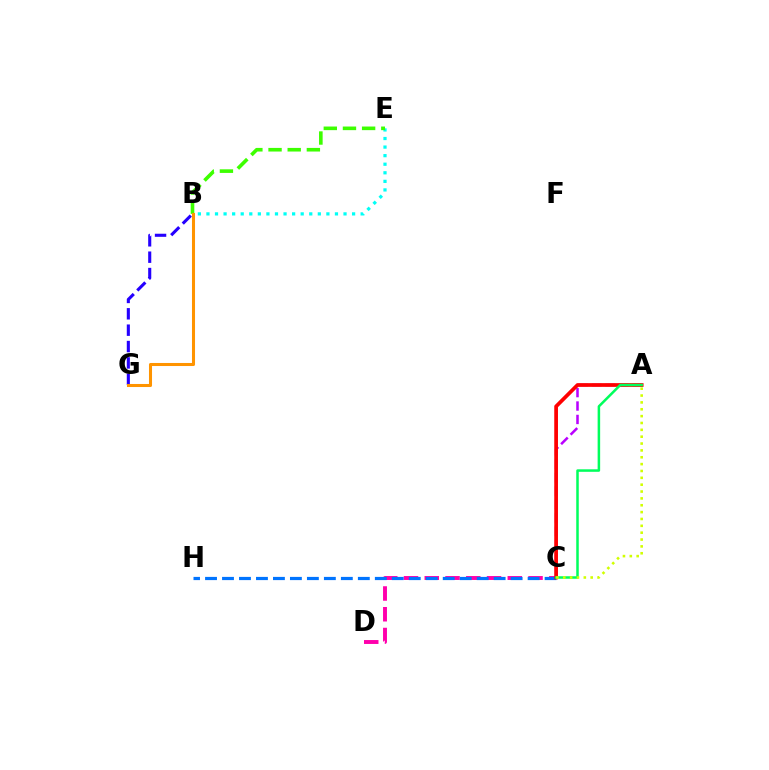{('B', 'E'): [{'color': '#00fff6', 'line_style': 'dotted', 'thickness': 2.33}, {'color': '#3dff00', 'line_style': 'dashed', 'thickness': 2.6}], ('C', 'D'): [{'color': '#ff00ac', 'line_style': 'dashed', 'thickness': 2.82}], ('C', 'H'): [{'color': '#0074ff', 'line_style': 'dashed', 'thickness': 2.31}], ('A', 'C'): [{'color': '#b900ff', 'line_style': 'dashed', 'thickness': 1.82}, {'color': '#ff0000', 'line_style': 'solid', 'thickness': 2.68}, {'color': '#00ff5c', 'line_style': 'solid', 'thickness': 1.81}, {'color': '#d1ff00', 'line_style': 'dotted', 'thickness': 1.86}], ('B', 'G'): [{'color': '#2500ff', 'line_style': 'dashed', 'thickness': 2.22}, {'color': '#ff9400', 'line_style': 'solid', 'thickness': 2.19}]}